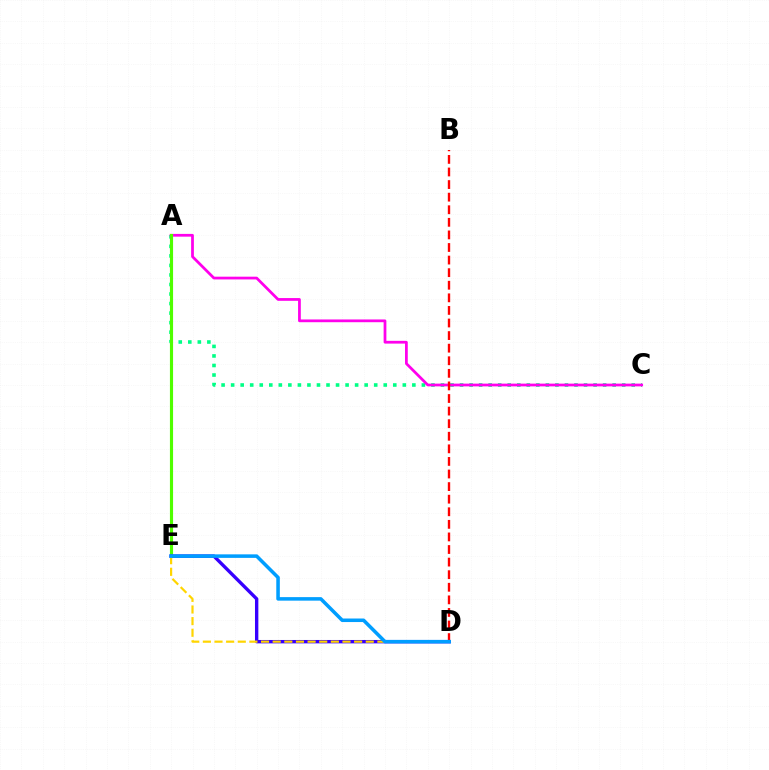{('A', 'C'): [{'color': '#00ff86', 'line_style': 'dotted', 'thickness': 2.59}, {'color': '#ff00ed', 'line_style': 'solid', 'thickness': 1.98}], ('B', 'D'): [{'color': '#ff0000', 'line_style': 'dashed', 'thickness': 1.71}], ('A', 'E'): [{'color': '#4fff00', 'line_style': 'solid', 'thickness': 2.26}], ('D', 'E'): [{'color': '#3700ff', 'line_style': 'solid', 'thickness': 2.43}, {'color': '#ffd500', 'line_style': 'dashed', 'thickness': 1.58}, {'color': '#009eff', 'line_style': 'solid', 'thickness': 2.55}]}